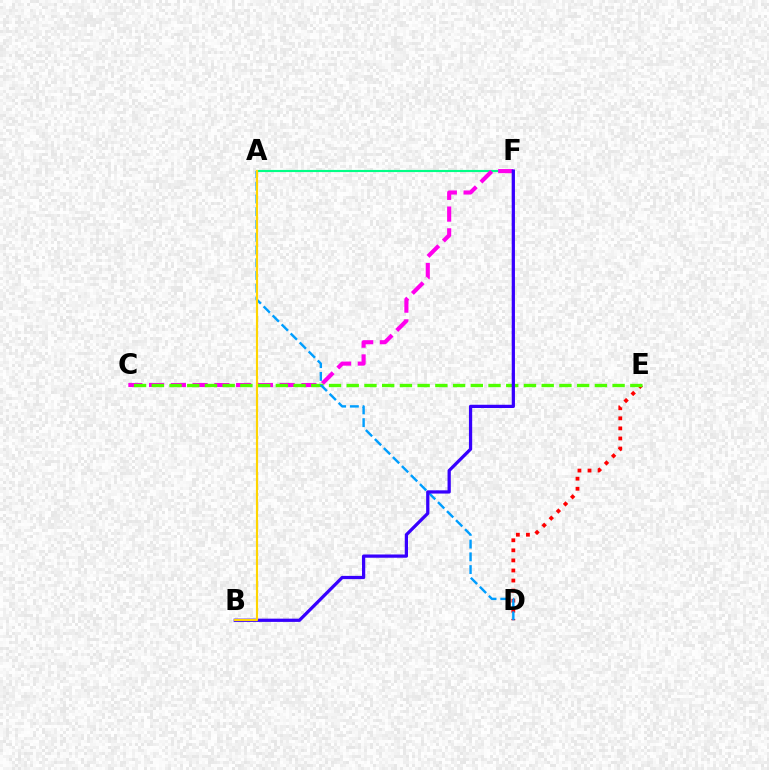{('A', 'F'): [{'color': '#00ff86', 'line_style': 'solid', 'thickness': 1.53}], ('D', 'E'): [{'color': '#ff0000', 'line_style': 'dotted', 'thickness': 2.74}], ('C', 'F'): [{'color': '#ff00ed', 'line_style': 'dashed', 'thickness': 2.96}], ('C', 'E'): [{'color': '#4fff00', 'line_style': 'dashed', 'thickness': 2.41}], ('A', 'D'): [{'color': '#009eff', 'line_style': 'dashed', 'thickness': 1.73}], ('B', 'F'): [{'color': '#3700ff', 'line_style': 'solid', 'thickness': 2.34}], ('A', 'B'): [{'color': '#ffd500', 'line_style': 'solid', 'thickness': 1.55}]}